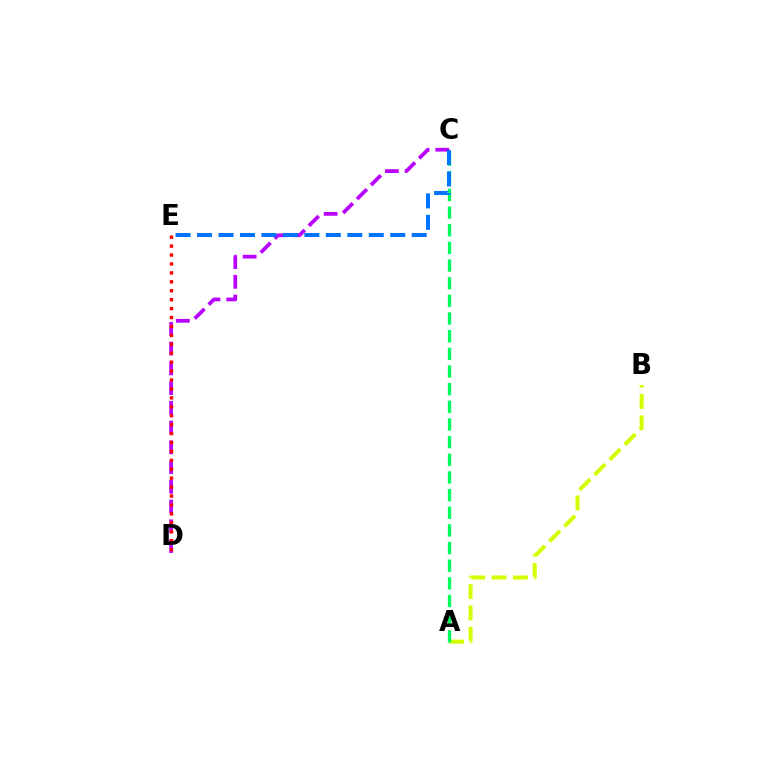{('C', 'D'): [{'color': '#b900ff', 'line_style': 'dashed', 'thickness': 2.68}], ('D', 'E'): [{'color': '#ff0000', 'line_style': 'dotted', 'thickness': 2.43}], ('A', 'B'): [{'color': '#d1ff00', 'line_style': 'dashed', 'thickness': 2.9}], ('A', 'C'): [{'color': '#00ff5c', 'line_style': 'dashed', 'thickness': 2.4}], ('C', 'E'): [{'color': '#0074ff', 'line_style': 'dashed', 'thickness': 2.92}]}